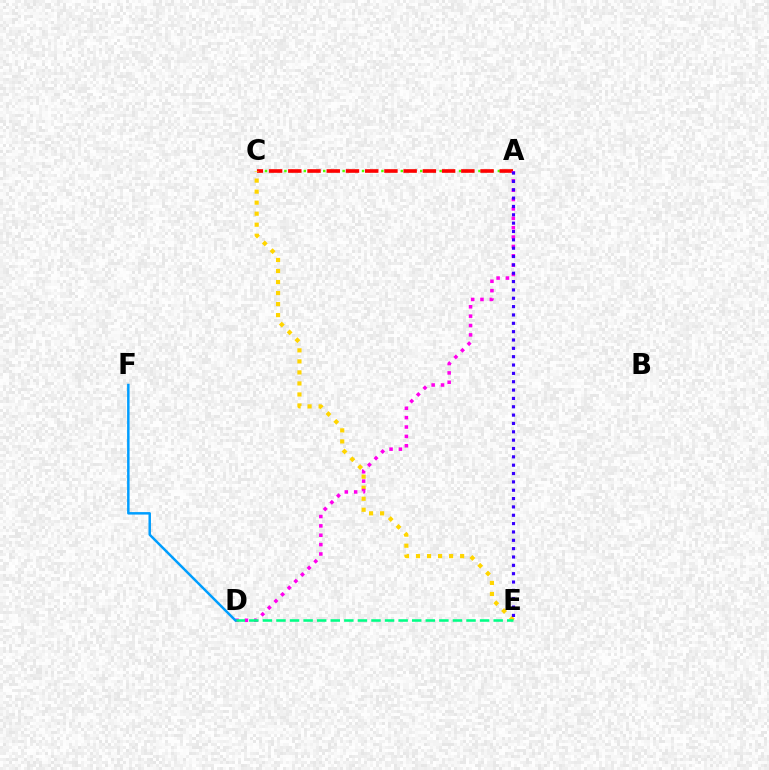{('A', 'C'): [{'color': '#4fff00', 'line_style': 'dotted', 'thickness': 1.76}, {'color': '#ff0000', 'line_style': 'dashed', 'thickness': 2.61}], ('C', 'E'): [{'color': '#ffd500', 'line_style': 'dotted', 'thickness': 3.0}], ('A', 'D'): [{'color': '#ff00ed', 'line_style': 'dotted', 'thickness': 2.55}], ('D', 'E'): [{'color': '#00ff86', 'line_style': 'dashed', 'thickness': 1.84}], ('D', 'F'): [{'color': '#009eff', 'line_style': 'solid', 'thickness': 1.79}], ('A', 'E'): [{'color': '#3700ff', 'line_style': 'dotted', 'thickness': 2.27}]}